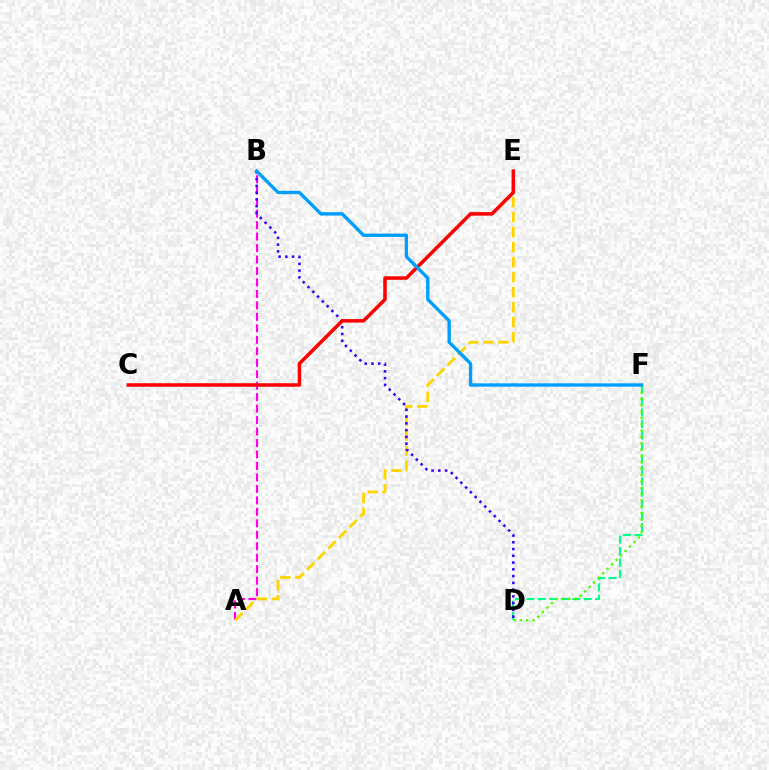{('A', 'B'): [{'color': '#ff00ed', 'line_style': 'dashed', 'thickness': 1.56}], ('D', 'F'): [{'color': '#00ff86', 'line_style': 'dashed', 'thickness': 1.56}, {'color': '#4fff00', 'line_style': 'dotted', 'thickness': 1.72}], ('A', 'E'): [{'color': '#ffd500', 'line_style': 'dashed', 'thickness': 2.04}], ('B', 'D'): [{'color': '#3700ff', 'line_style': 'dotted', 'thickness': 1.84}], ('C', 'E'): [{'color': '#ff0000', 'line_style': 'solid', 'thickness': 2.54}], ('B', 'F'): [{'color': '#009eff', 'line_style': 'solid', 'thickness': 2.41}]}